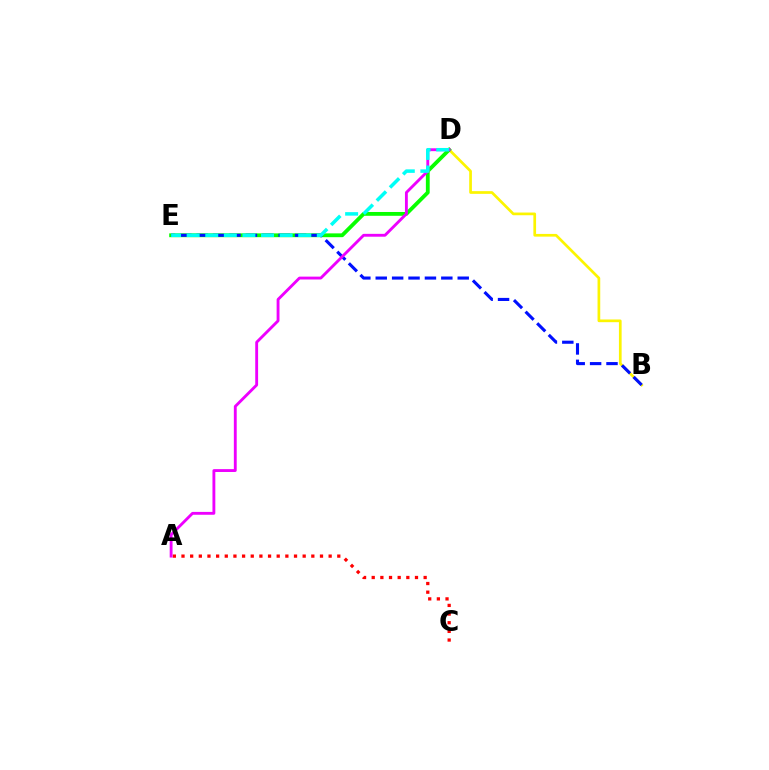{('B', 'D'): [{'color': '#fcf500', 'line_style': 'solid', 'thickness': 1.94}], ('A', 'C'): [{'color': '#ff0000', 'line_style': 'dotted', 'thickness': 2.35}], ('D', 'E'): [{'color': '#08ff00', 'line_style': 'solid', 'thickness': 2.75}, {'color': '#00fff6', 'line_style': 'dashed', 'thickness': 2.53}], ('B', 'E'): [{'color': '#0010ff', 'line_style': 'dashed', 'thickness': 2.23}], ('A', 'D'): [{'color': '#ee00ff', 'line_style': 'solid', 'thickness': 2.06}]}